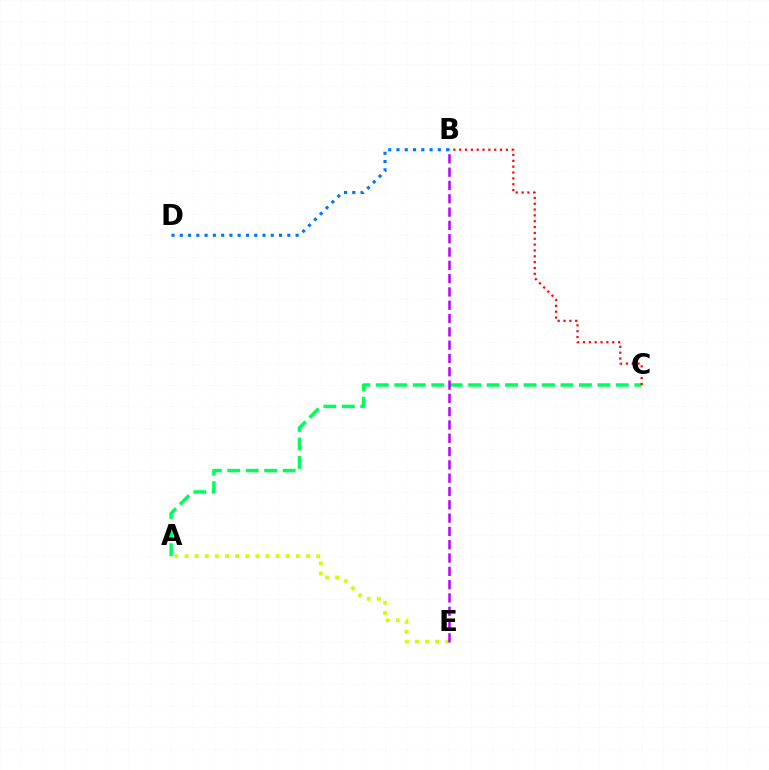{('A', 'E'): [{'color': '#d1ff00', 'line_style': 'dotted', 'thickness': 2.75}], ('A', 'C'): [{'color': '#00ff5c', 'line_style': 'dashed', 'thickness': 2.51}], ('B', 'D'): [{'color': '#0074ff', 'line_style': 'dotted', 'thickness': 2.25}], ('B', 'E'): [{'color': '#b900ff', 'line_style': 'dashed', 'thickness': 1.81}], ('B', 'C'): [{'color': '#ff0000', 'line_style': 'dotted', 'thickness': 1.59}]}